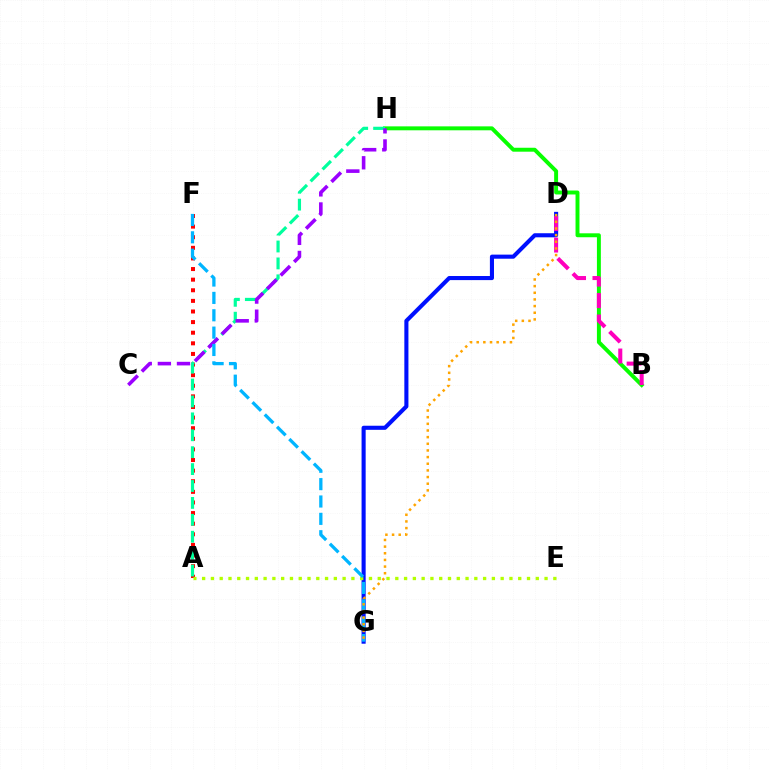{('B', 'H'): [{'color': '#08ff00', 'line_style': 'solid', 'thickness': 2.84}], ('A', 'F'): [{'color': '#ff0000', 'line_style': 'dotted', 'thickness': 2.88}], ('A', 'H'): [{'color': '#00ff9d', 'line_style': 'dashed', 'thickness': 2.3}], ('C', 'H'): [{'color': '#9b00ff', 'line_style': 'dashed', 'thickness': 2.6}], ('D', 'G'): [{'color': '#0010ff', 'line_style': 'solid', 'thickness': 2.94}, {'color': '#ffa500', 'line_style': 'dotted', 'thickness': 1.81}], ('A', 'E'): [{'color': '#b3ff00', 'line_style': 'dotted', 'thickness': 2.39}], ('F', 'G'): [{'color': '#00b5ff', 'line_style': 'dashed', 'thickness': 2.36}], ('B', 'D'): [{'color': '#ff00bd', 'line_style': 'dashed', 'thickness': 2.91}]}